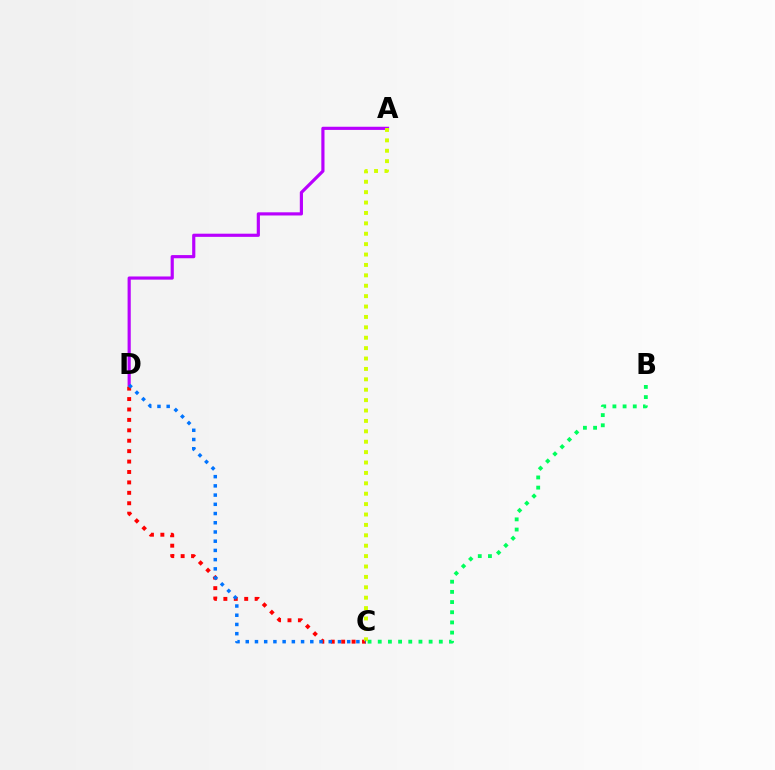{('A', 'D'): [{'color': '#b900ff', 'line_style': 'solid', 'thickness': 2.28}], ('B', 'C'): [{'color': '#00ff5c', 'line_style': 'dotted', 'thickness': 2.77}], ('C', 'D'): [{'color': '#ff0000', 'line_style': 'dotted', 'thickness': 2.83}, {'color': '#0074ff', 'line_style': 'dotted', 'thickness': 2.51}], ('A', 'C'): [{'color': '#d1ff00', 'line_style': 'dotted', 'thickness': 2.83}]}